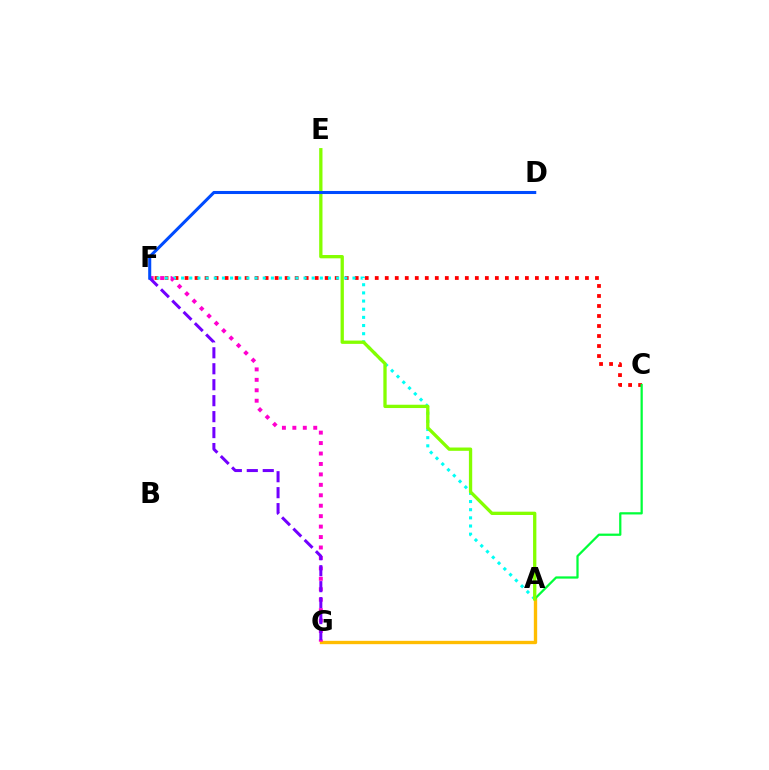{('A', 'G'): [{'color': '#ffbd00', 'line_style': 'solid', 'thickness': 2.41}], ('C', 'F'): [{'color': '#ff0000', 'line_style': 'dotted', 'thickness': 2.72}], ('A', 'C'): [{'color': '#00ff39', 'line_style': 'solid', 'thickness': 1.62}], ('A', 'F'): [{'color': '#00fff6', 'line_style': 'dotted', 'thickness': 2.22}], ('F', 'G'): [{'color': '#ff00cf', 'line_style': 'dotted', 'thickness': 2.84}, {'color': '#7200ff', 'line_style': 'dashed', 'thickness': 2.17}], ('A', 'E'): [{'color': '#84ff00', 'line_style': 'solid', 'thickness': 2.38}], ('D', 'F'): [{'color': '#004bff', 'line_style': 'solid', 'thickness': 2.2}]}